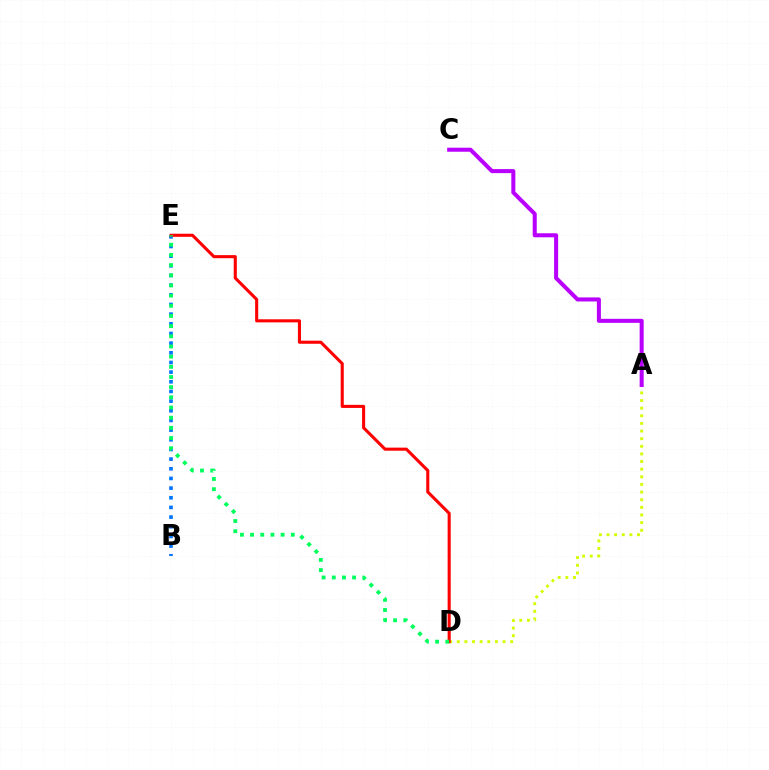{('A', 'D'): [{'color': '#d1ff00', 'line_style': 'dotted', 'thickness': 2.07}], ('B', 'E'): [{'color': '#0074ff', 'line_style': 'dotted', 'thickness': 2.63}], ('A', 'C'): [{'color': '#b900ff', 'line_style': 'solid', 'thickness': 2.91}], ('D', 'E'): [{'color': '#ff0000', 'line_style': 'solid', 'thickness': 2.22}, {'color': '#00ff5c', 'line_style': 'dotted', 'thickness': 2.76}]}